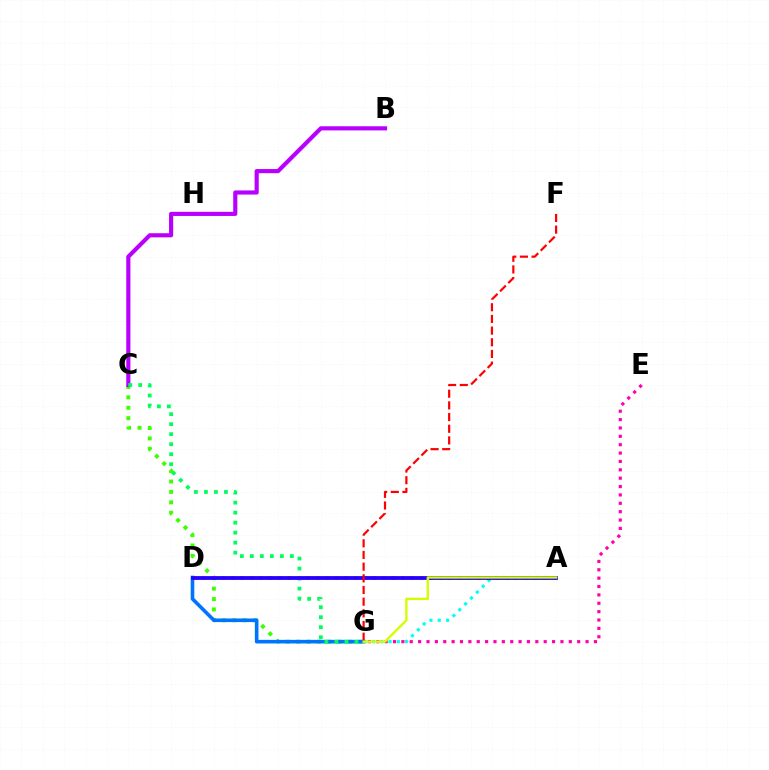{('C', 'G'): [{'color': '#3dff00', 'line_style': 'dotted', 'thickness': 2.83}, {'color': '#00ff5c', 'line_style': 'dotted', 'thickness': 2.72}], ('D', 'G'): [{'color': '#0074ff', 'line_style': 'solid', 'thickness': 2.6}], ('A', 'G'): [{'color': '#00fff6', 'line_style': 'dotted', 'thickness': 2.25}, {'color': '#d1ff00', 'line_style': 'solid', 'thickness': 1.69}], ('B', 'C'): [{'color': '#b900ff', 'line_style': 'solid', 'thickness': 2.98}], ('E', 'G'): [{'color': '#ff00ac', 'line_style': 'dotted', 'thickness': 2.27}], ('A', 'D'): [{'color': '#ff9400', 'line_style': 'dotted', 'thickness': 2.57}, {'color': '#2500ff', 'line_style': 'solid', 'thickness': 2.73}], ('F', 'G'): [{'color': '#ff0000', 'line_style': 'dashed', 'thickness': 1.59}]}